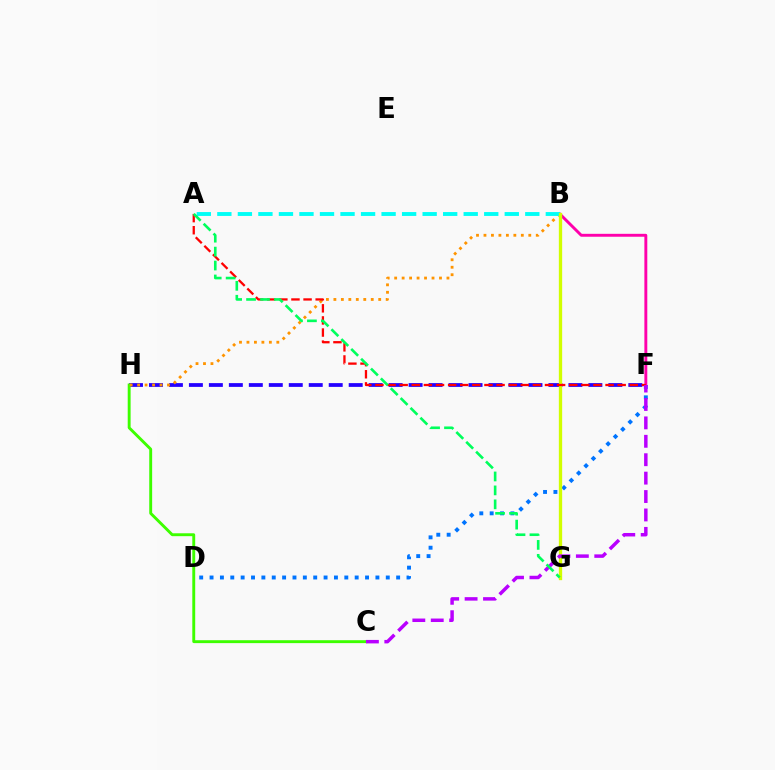{('F', 'H'): [{'color': '#2500ff', 'line_style': 'dashed', 'thickness': 2.71}], ('D', 'F'): [{'color': '#0074ff', 'line_style': 'dotted', 'thickness': 2.82}], ('C', 'H'): [{'color': '#3dff00', 'line_style': 'solid', 'thickness': 2.09}], ('B', 'H'): [{'color': '#ff9400', 'line_style': 'dotted', 'thickness': 2.03}], ('B', 'F'): [{'color': '#ff00ac', 'line_style': 'solid', 'thickness': 2.1}], ('A', 'B'): [{'color': '#00fff6', 'line_style': 'dashed', 'thickness': 2.79}], ('B', 'G'): [{'color': '#d1ff00', 'line_style': 'solid', 'thickness': 2.38}], ('A', 'F'): [{'color': '#ff0000', 'line_style': 'dashed', 'thickness': 1.65}], ('C', 'F'): [{'color': '#b900ff', 'line_style': 'dashed', 'thickness': 2.5}], ('A', 'G'): [{'color': '#00ff5c', 'line_style': 'dashed', 'thickness': 1.89}]}